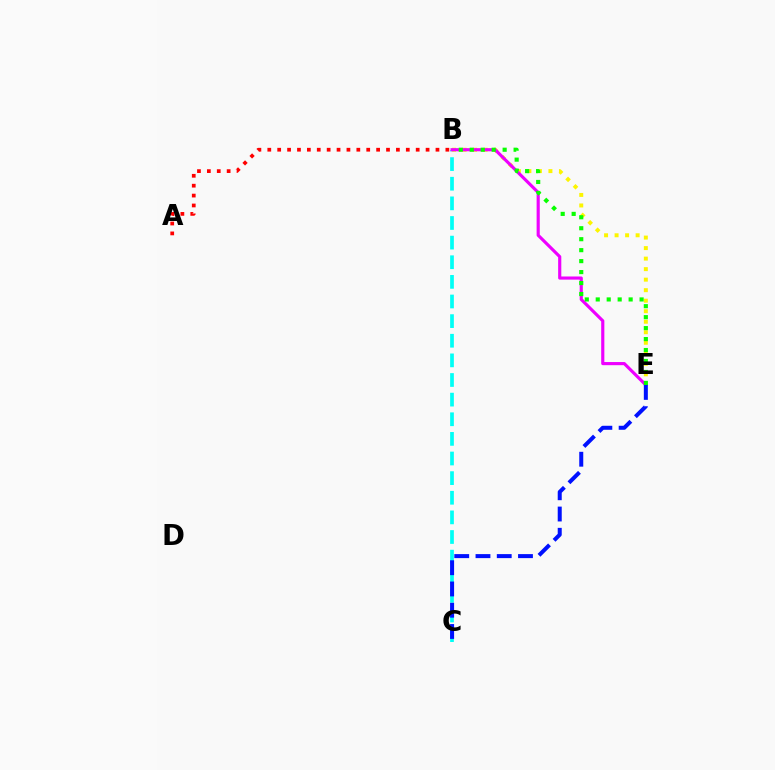{('B', 'C'): [{'color': '#00fff6', 'line_style': 'dashed', 'thickness': 2.67}], ('B', 'E'): [{'color': '#fcf500', 'line_style': 'dotted', 'thickness': 2.86}, {'color': '#ee00ff', 'line_style': 'solid', 'thickness': 2.26}, {'color': '#08ff00', 'line_style': 'dotted', 'thickness': 2.98}], ('C', 'E'): [{'color': '#0010ff', 'line_style': 'dashed', 'thickness': 2.89}], ('A', 'B'): [{'color': '#ff0000', 'line_style': 'dotted', 'thickness': 2.69}]}